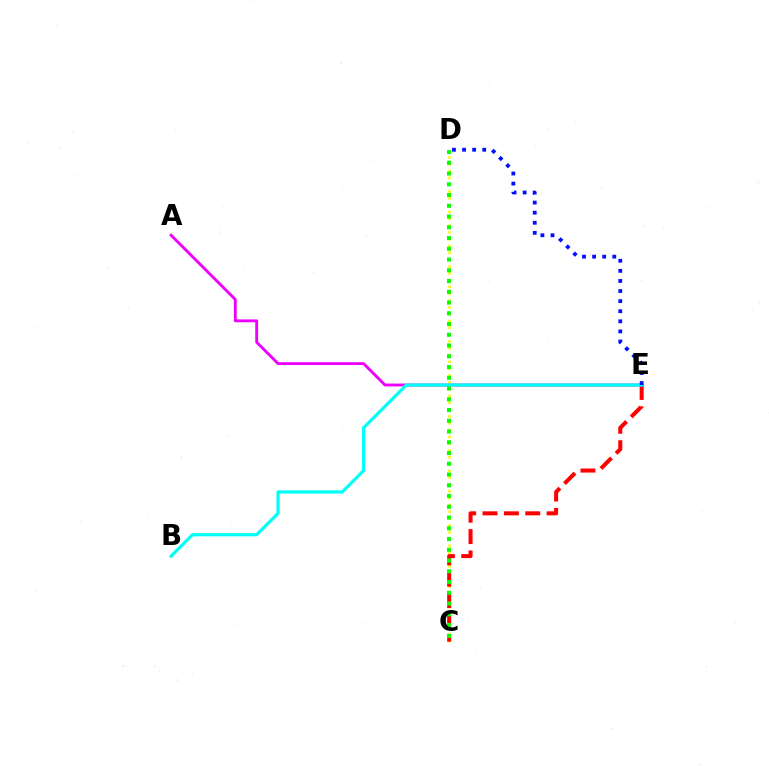{('C', 'D'): [{'color': '#fcf500', 'line_style': 'dotted', 'thickness': 1.85}, {'color': '#08ff00', 'line_style': 'dotted', 'thickness': 2.92}], ('C', 'E'): [{'color': '#ff0000', 'line_style': 'dashed', 'thickness': 2.9}], ('A', 'E'): [{'color': '#ee00ff', 'line_style': 'solid', 'thickness': 2.06}], ('B', 'E'): [{'color': '#00fff6', 'line_style': 'solid', 'thickness': 2.28}], ('D', 'E'): [{'color': '#0010ff', 'line_style': 'dotted', 'thickness': 2.74}]}